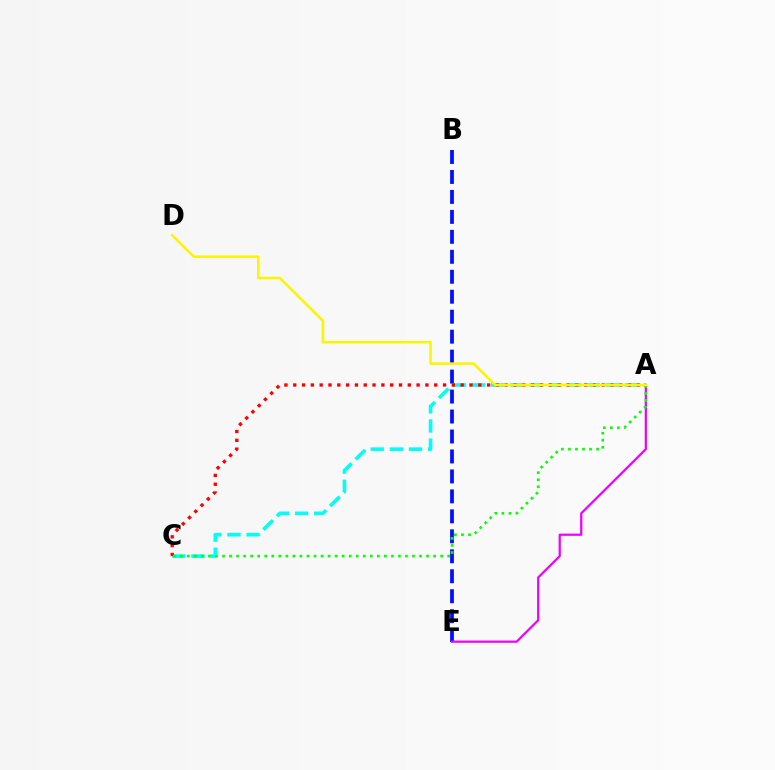{('A', 'C'): [{'color': '#00fff6', 'line_style': 'dashed', 'thickness': 2.6}, {'color': '#ff0000', 'line_style': 'dotted', 'thickness': 2.39}, {'color': '#08ff00', 'line_style': 'dotted', 'thickness': 1.91}], ('B', 'E'): [{'color': '#0010ff', 'line_style': 'dashed', 'thickness': 2.71}], ('A', 'E'): [{'color': '#ee00ff', 'line_style': 'solid', 'thickness': 1.6}], ('A', 'D'): [{'color': '#fcf500', 'line_style': 'solid', 'thickness': 1.83}]}